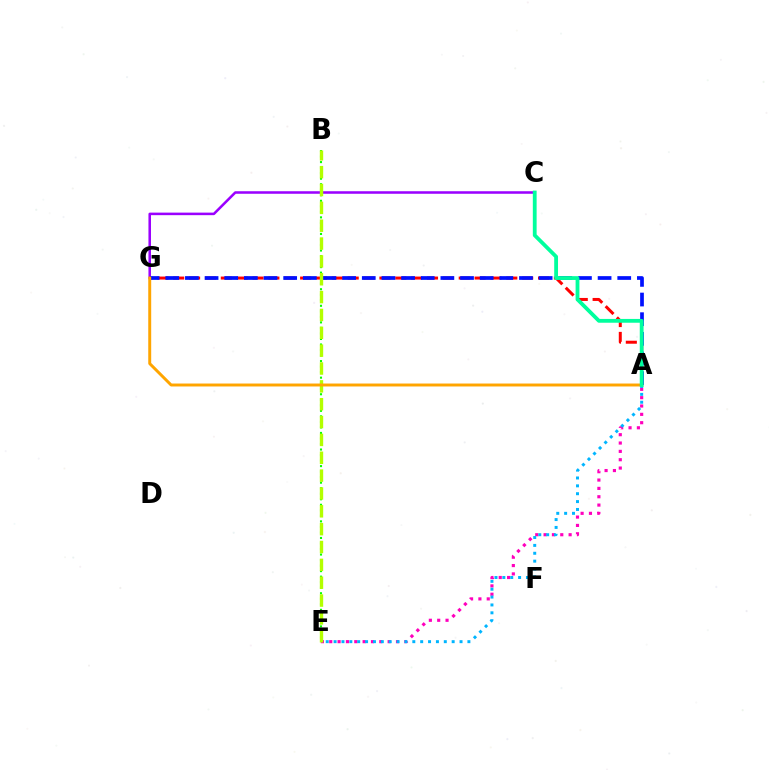{('A', 'E'): [{'color': '#ff00bd', 'line_style': 'dotted', 'thickness': 2.27}, {'color': '#00b5ff', 'line_style': 'dotted', 'thickness': 2.14}], ('C', 'G'): [{'color': '#9b00ff', 'line_style': 'solid', 'thickness': 1.83}], ('A', 'G'): [{'color': '#ff0000', 'line_style': 'dashed', 'thickness': 2.15}, {'color': '#0010ff', 'line_style': 'dashed', 'thickness': 2.67}, {'color': '#ffa500', 'line_style': 'solid', 'thickness': 2.12}], ('B', 'E'): [{'color': '#08ff00', 'line_style': 'dotted', 'thickness': 1.5}, {'color': '#b3ff00', 'line_style': 'dashed', 'thickness': 2.42}], ('A', 'C'): [{'color': '#00ff9d', 'line_style': 'solid', 'thickness': 2.74}]}